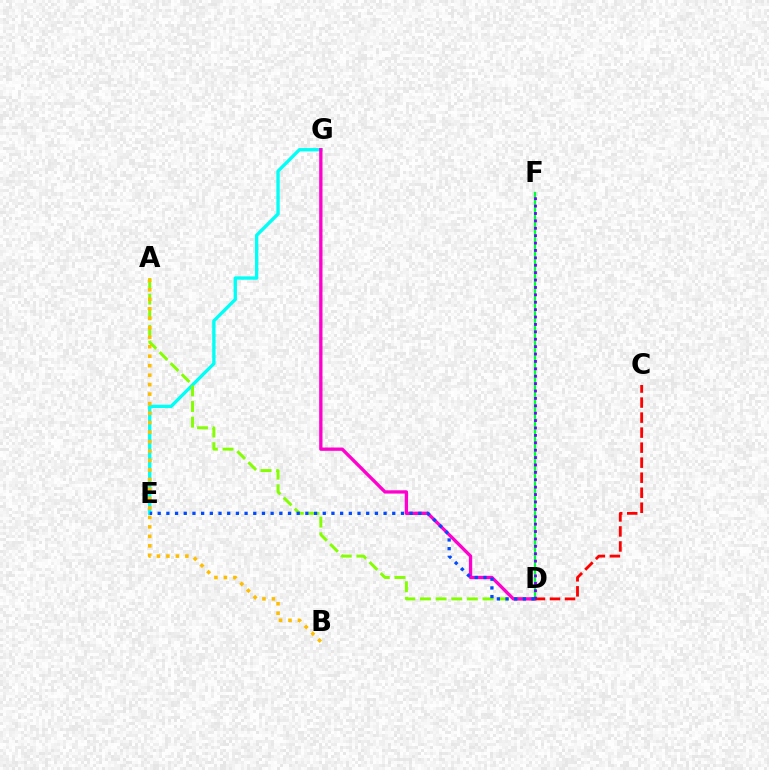{('E', 'G'): [{'color': '#00fff6', 'line_style': 'solid', 'thickness': 2.4}], ('A', 'D'): [{'color': '#84ff00', 'line_style': 'dashed', 'thickness': 2.12}], ('D', 'G'): [{'color': '#ff00cf', 'line_style': 'solid', 'thickness': 2.38}], ('A', 'B'): [{'color': '#ffbd00', 'line_style': 'dotted', 'thickness': 2.58}], ('D', 'F'): [{'color': '#00ff39', 'line_style': 'solid', 'thickness': 1.64}, {'color': '#7200ff', 'line_style': 'dotted', 'thickness': 2.01}], ('C', 'D'): [{'color': '#ff0000', 'line_style': 'dashed', 'thickness': 2.04}], ('D', 'E'): [{'color': '#004bff', 'line_style': 'dotted', 'thickness': 2.36}]}